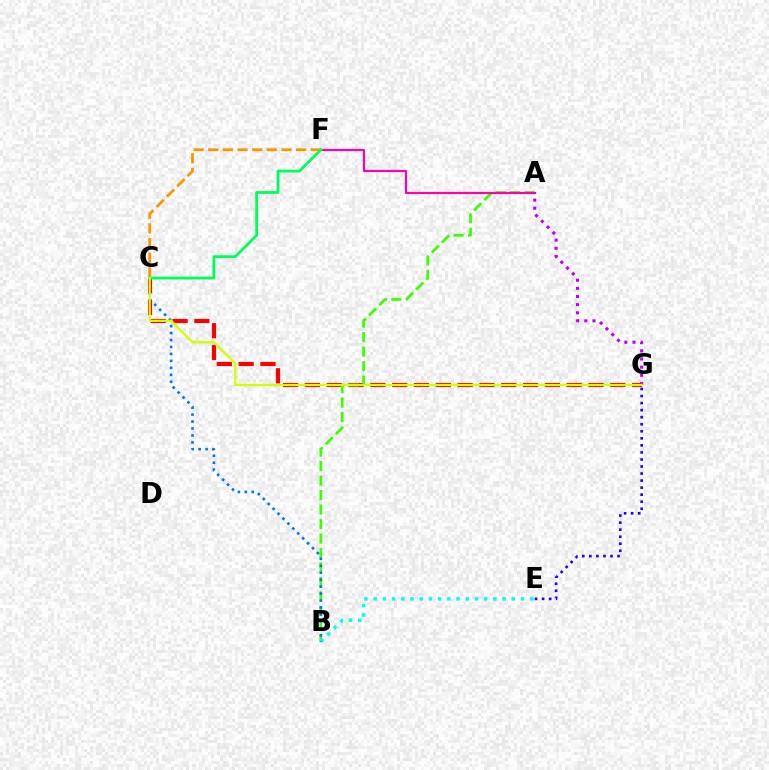{('C', 'F'): [{'color': '#ff9400', 'line_style': 'dashed', 'thickness': 1.99}, {'color': '#00ff5c', 'line_style': 'solid', 'thickness': 2.02}], ('C', 'G'): [{'color': '#ff0000', 'line_style': 'dashed', 'thickness': 2.96}, {'color': '#d1ff00', 'line_style': 'solid', 'thickness': 1.64}], ('A', 'B'): [{'color': '#3dff00', 'line_style': 'dashed', 'thickness': 1.97}], ('B', 'E'): [{'color': '#00fff6', 'line_style': 'dotted', 'thickness': 2.5}], ('A', 'F'): [{'color': '#ff00ac', 'line_style': 'solid', 'thickness': 1.57}], ('B', 'C'): [{'color': '#0074ff', 'line_style': 'dotted', 'thickness': 1.89}], ('A', 'G'): [{'color': '#b900ff', 'line_style': 'dotted', 'thickness': 2.21}], ('E', 'G'): [{'color': '#2500ff', 'line_style': 'dotted', 'thickness': 1.91}]}